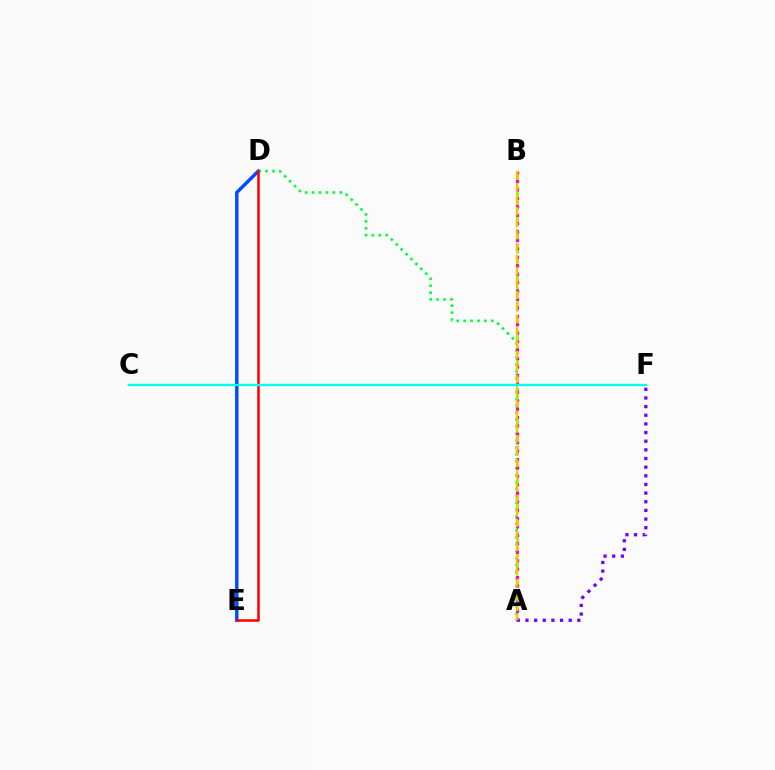{('D', 'E'): [{'color': '#004bff', 'line_style': 'solid', 'thickness': 2.47}, {'color': '#ff0000', 'line_style': 'solid', 'thickness': 1.83}], ('A', 'D'): [{'color': '#00ff39', 'line_style': 'dotted', 'thickness': 1.88}], ('A', 'B'): [{'color': '#84ff00', 'line_style': 'dashed', 'thickness': 1.96}, {'color': '#ff00cf', 'line_style': 'dotted', 'thickness': 2.29}, {'color': '#ffbd00', 'line_style': 'dashed', 'thickness': 1.63}], ('A', 'F'): [{'color': '#7200ff', 'line_style': 'dotted', 'thickness': 2.35}], ('C', 'F'): [{'color': '#00fff6', 'line_style': 'solid', 'thickness': 1.68}]}